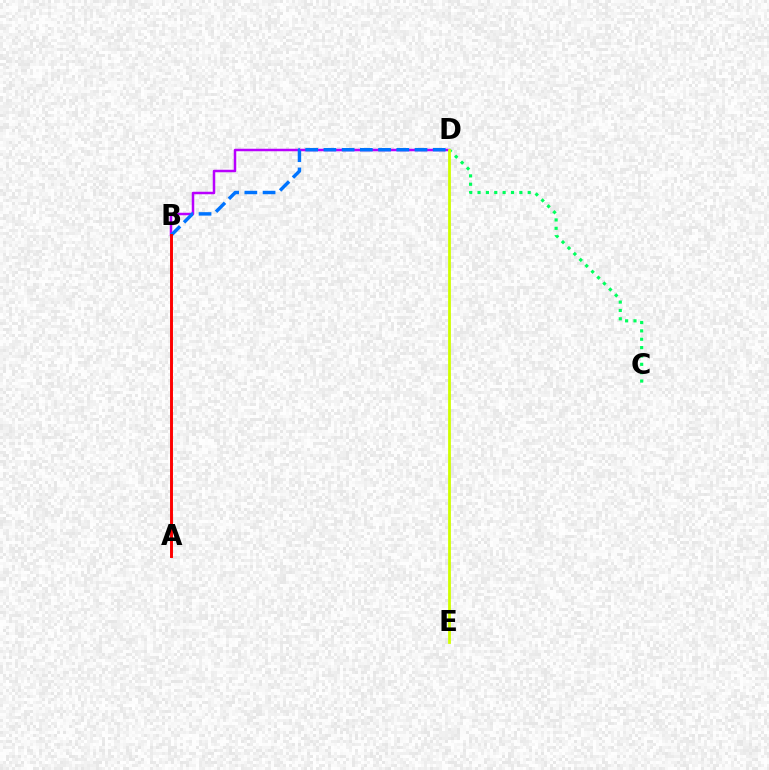{('B', 'D'): [{'color': '#b900ff', 'line_style': 'solid', 'thickness': 1.8}, {'color': '#0074ff', 'line_style': 'dashed', 'thickness': 2.47}], ('A', 'B'): [{'color': '#ff0000', 'line_style': 'solid', 'thickness': 2.12}], ('C', 'D'): [{'color': '#00ff5c', 'line_style': 'dotted', 'thickness': 2.27}], ('D', 'E'): [{'color': '#d1ff00', 'line_style': 'solid', 'thickness': 2.0}]}